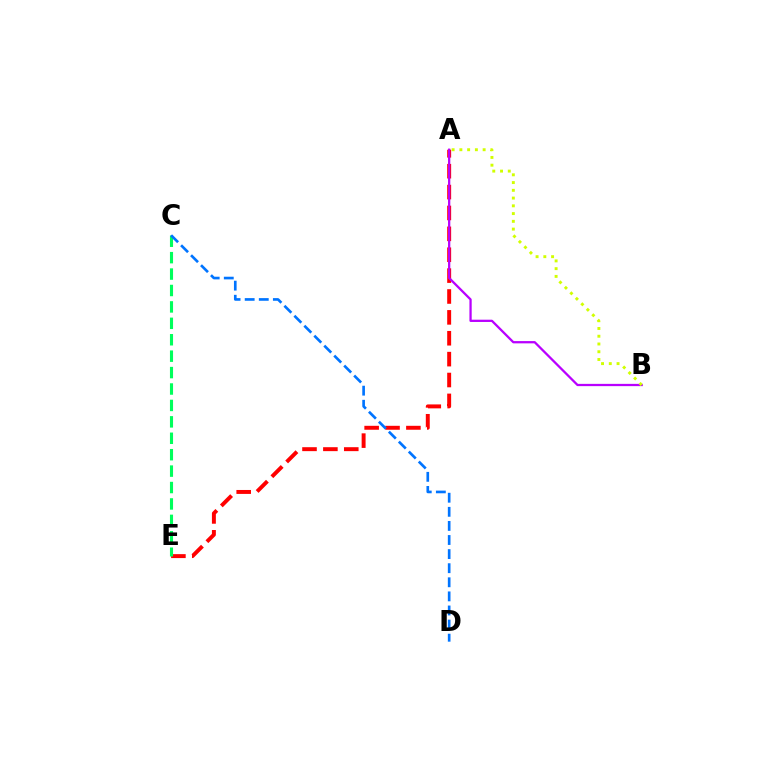{('A', 'E'): [{'color': '#ff0000', 'line_style': 'dashed', 'thickness': 2.84}], ('A', 'B'): [{'color': '#b900ff', 'line_style': 'solid', 'thickness': 1.63}, {'color': '#d1ff00', 'line_style': 'dotted', 'thickness': 2.11}], ('C', 'E'): [{'color': '#00ff5c', 'line_style': 'dashed', 'thickness': 2.23}], ('C', 'D'): [{'color': '#0074ff', 'line_style': 'dashed', 'thickness': 1.91}]}